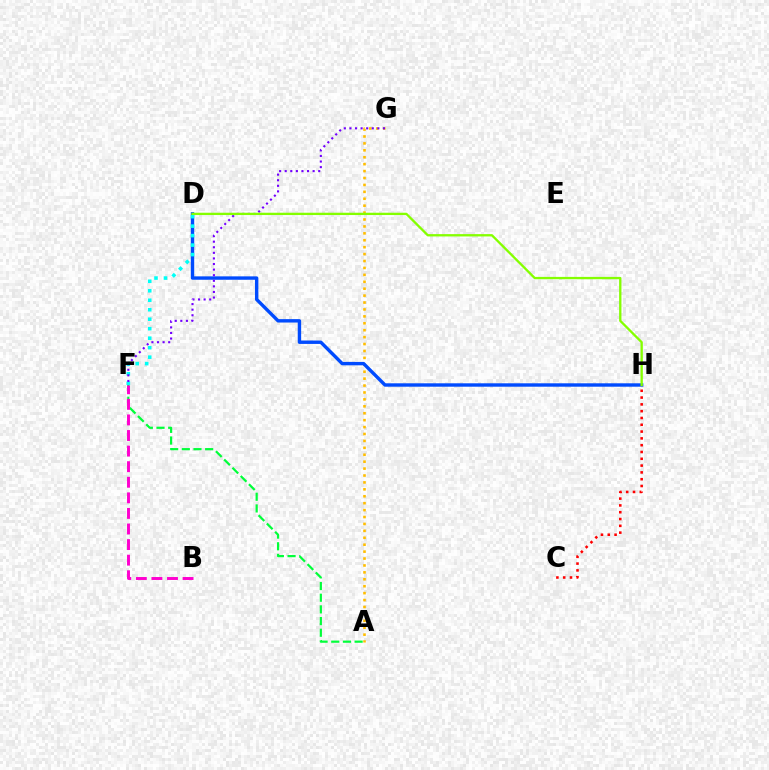{('A', 'G'): [{'color': '#ffbd00', 'line_style': 'dotted', 'thickness': 1.88}], ('A', 'F'): [{'color': '#00ff39', 'line_style': 'dashed', 'thickness': 1.59}], ('D', 'H'): [{'color': '#004bff', 'line_style': 'solid', 'thickness': 2.45}, {'color': '#84ff00', 'line_style': 'solid', 'thickness': 1.67}], ('D', 'F'): [{'color': '#00fff6', 'line_style': 'dotted', 'thickness': 2.58}], ('C', 'H'): [{'color': '#ff0000', 'line_style': 'dotted', 'thickness': 1.85}], ('F', 'G'): [{'color': '#7200ff', 'line_style': 'dotted', 'thickness': 1.52}], ('B', 'F'): [{'color': '#ff00cf', 'line_style': 'dashed', 'thickness': 2.12}]}